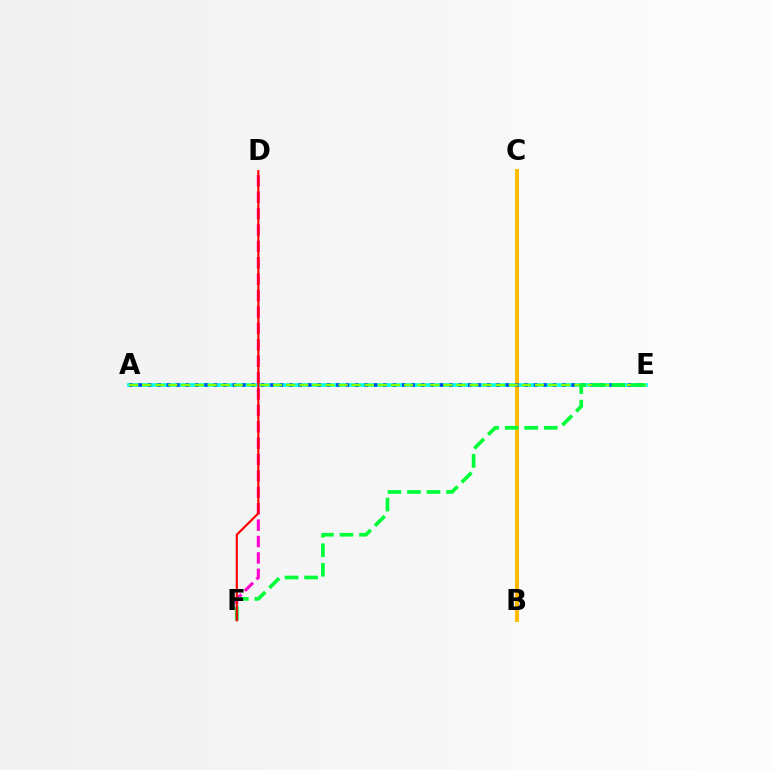{('A', 'E'): [{'color': '#00fff6', 'line_style': 'solid', 'thickness': 2.67}, {'color': '#004bff', 'line_style': 'dotted', 'thickness': 2.56}, {'color': '#84ff00', 'line_style': 'dashed', 'thickness': 1.78}], ('B', 'C'): [{'color': '#7200ff', 'line_style': 'dotted', 'thickness': 2.62}, {'color': '#ffbd00', 'line_style': 'solid', 'thickness': 2.85}], ('D', 'F'): [{'color': '#ff00cf', 'line_style': 'dashed', 'thickness': 2.23}, {'color': '#ff0000', 'line_style': 'solid', 'thickness': 1.56}], ('E', 'F'): [{'color': '#00ff39', 'line_style': 'dashed', 'thickness': 2.65}]}